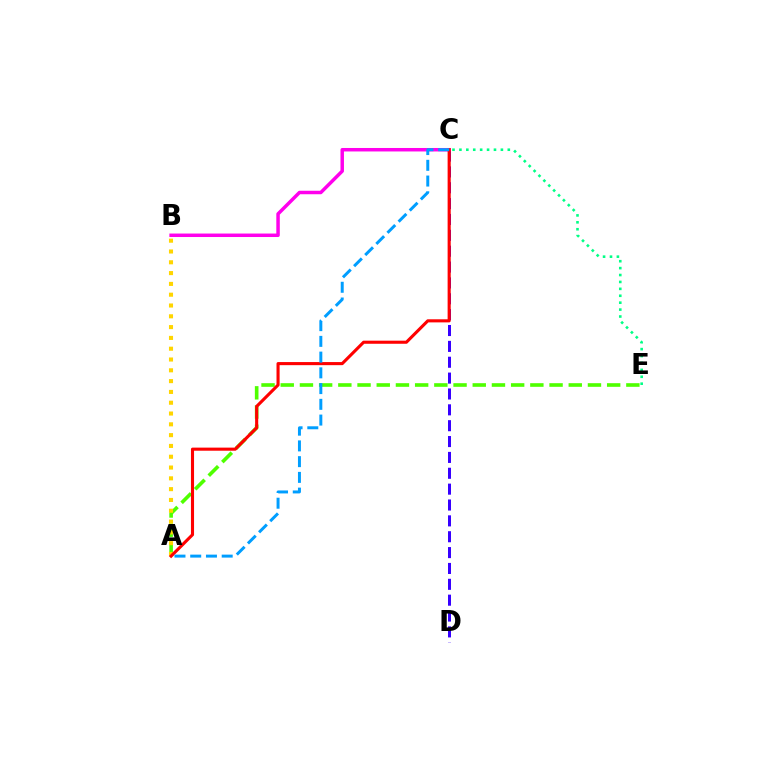{('C', 'E'): [{'color': '#00ff86', 'line_style': 'dotted', 'thickness': 1.88}], ('A', 'E'): [{'color': '#4fff00', 'line_style': 'dashed', 'thickness': 2.61}], ('C', 'D'): [{'color': '#3700ff', 'line_style': 'dashed', 'thickness': 2.15}], ('B', 'C'): [{'color': '#ff00ed', 'line_style': 'solid', 'thickness': 2.51}], ('A', 'B'): [{'color': '#ffd500', 'line_style': 'dotted', 'thickness': 2.94}], ('A', 'C'): [{'color': '#ff0000', 'line_style': 'solid', 'thickness': 2.23}, {'color': '#009eff', 'line_style': 'dashed', 'thickness': 2.14}]}